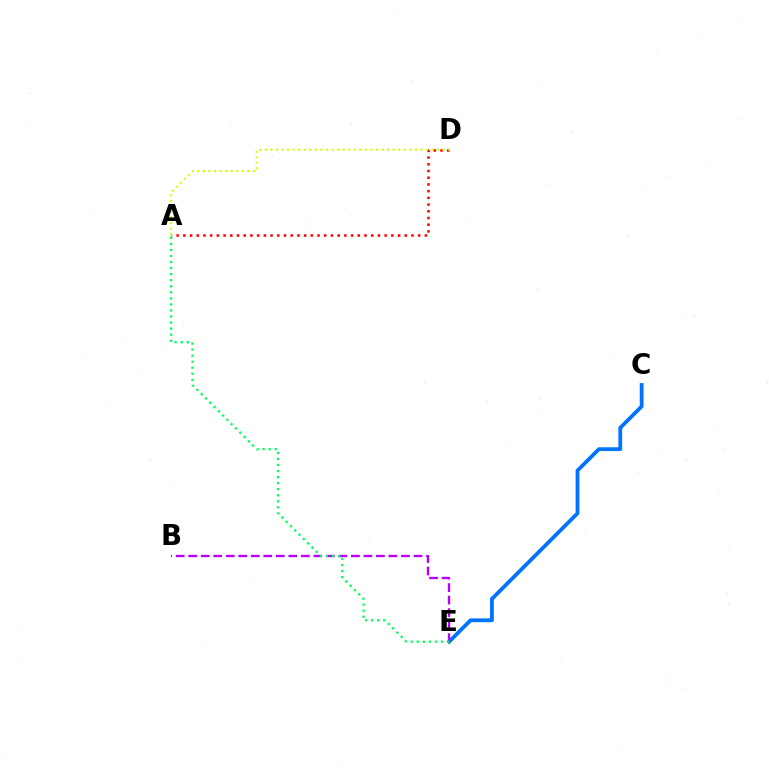{('C', 'E'): [{'color': '#0074ff', 'line_style': 'solid', 'thickness': 2.74}], ('A', 'D'): [{'color': '#ff0000', 'line_style': 'dotted', 'thickness': 1.82}, {'color': '#d1ff00', 'line_style': 'dotted', 'thickness': 1.51}], ('B', 'E'): [{'color': '#b900ff', 'line_style': 'dashed', 'thickness': 1.7}], ('A', 'E'): [{'color': '#00ff5c', 'line_style': 'dotted', 'thickness': 1.64}]}